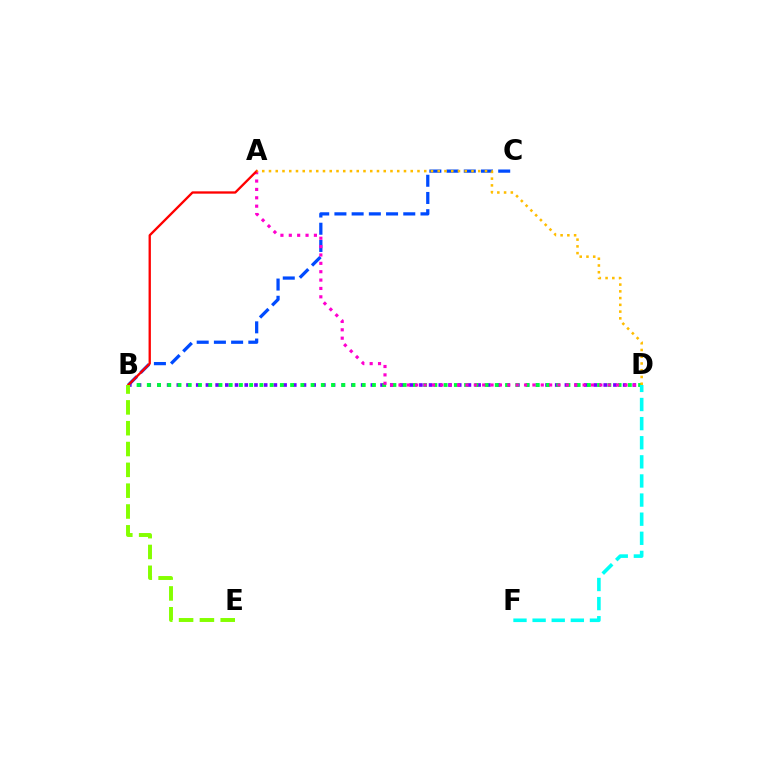{('B', 'C'): [{'color': '#004bff', 'line_style': 'dashed', 'thickness': 2.34}], ('B', 'D'): [{'color': '#7200ff', 'line_style': 'dotted', 'thickness': 2.64}, {'color': '#00ff39', 'line_style': 'dotted', 'thickness': 2.78}], ('A', 'D'): [{'color': '#ff00cf', 'line_style': 'dotted', 'thickness': 2.27}, {'color': '#ffbd00', 'line_style': 'dotted', 'thickness': 1.83}], ('A', 'B'): [{'color': '#ff0000', 'line_style': 'solid', 'thickness': 1.67}], ('D', 'F'): [{'color': '#00fff6', 'line_style': 'dashed', 'thickness': 2.6}], ('B', 'E'): [{'color': '#84ff00', 'line_style': 'dashed', 'thickness': 2.83}]}